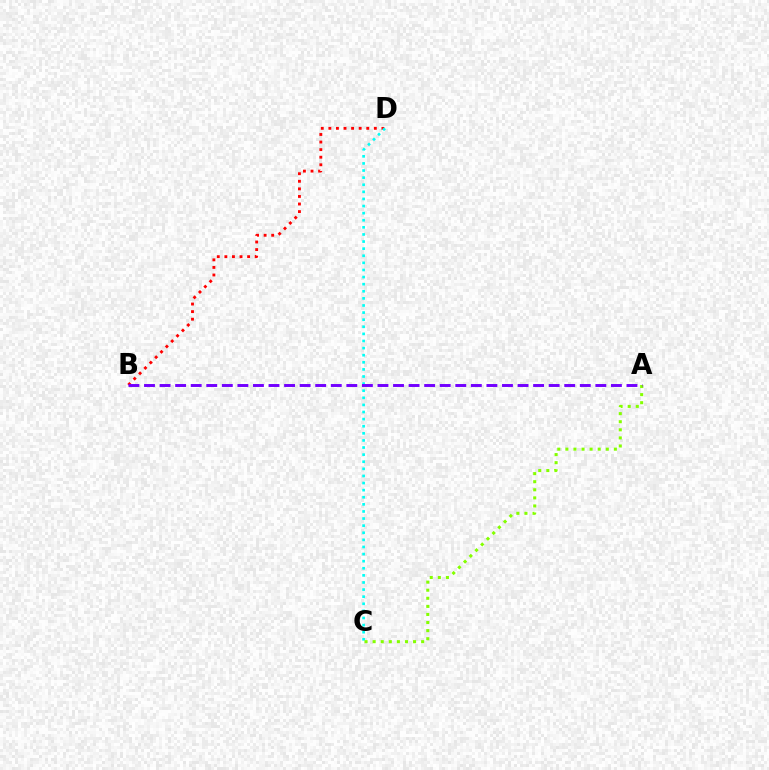{('B', 'D'): [{'color': '#ff0000', 'line_style': 'dotted', 'thickness': 2.06}], ('C', 'D'): [{'color': '#00fff6', 'line_style': 'dotted', 'thickness': 1.93}], ('A', 'C'): [{'color': '#84ff00', 'line_style': 'dotted', 'thickness': 2.2}], ('A', 'B'): [{'color': '#7200ff', 'line_style': 'dashed', 'thickness': 2.11}]}